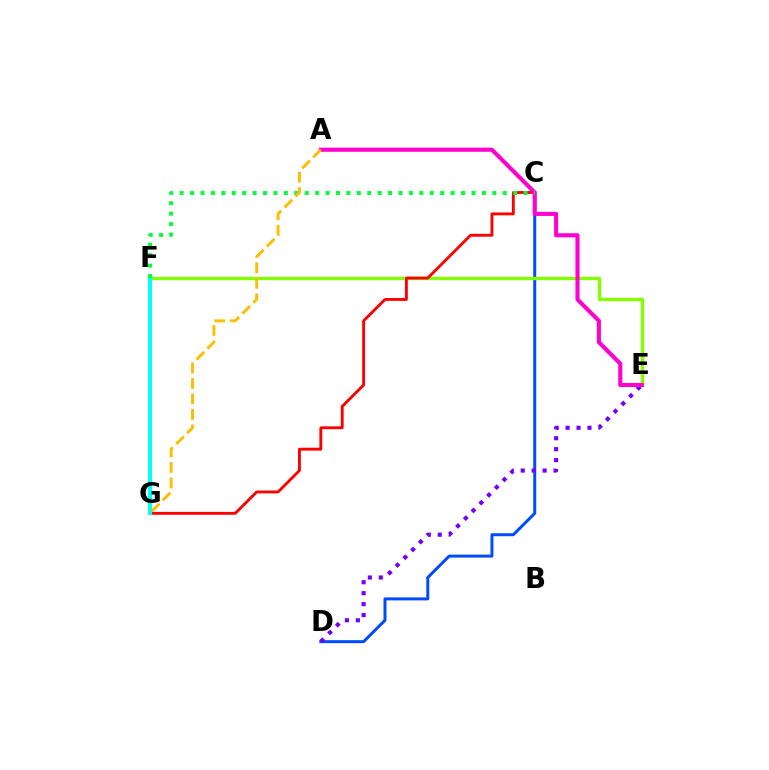{('C', 'D'): [{'color': '#004bff', 'line_style': 'solid', 'thickness': 2.14}], ('E', 'F'): [{'color': '#84ff00', 'line_style': 'solid', 'thickness': 2.43}], ('C', 'G'): [{'color': '#ff0000', 'line_style': 'solid', 'thickness': 2.07}], ('F', 'G'): [{'color': '#00fff6', 'line_style': 'solid', 'thickness': 2.93}], ('D', 'E'): [{'color': '#7200ff', 'line_style': 'dotted', 'thickness': 2.98}], ('A', 'E'): [{'color': '#ff00cf', 'line_style': 'solid', 'thickness': 2.95}], ('C', 'F'): [{'color': '#00ff39', 'line_style': 'dotted', 'thickness': 2.83}], ('A', 'G'): [{'color': '#ffbd00', 'line_style': 'dashed', 'thickness': 2.1}]}